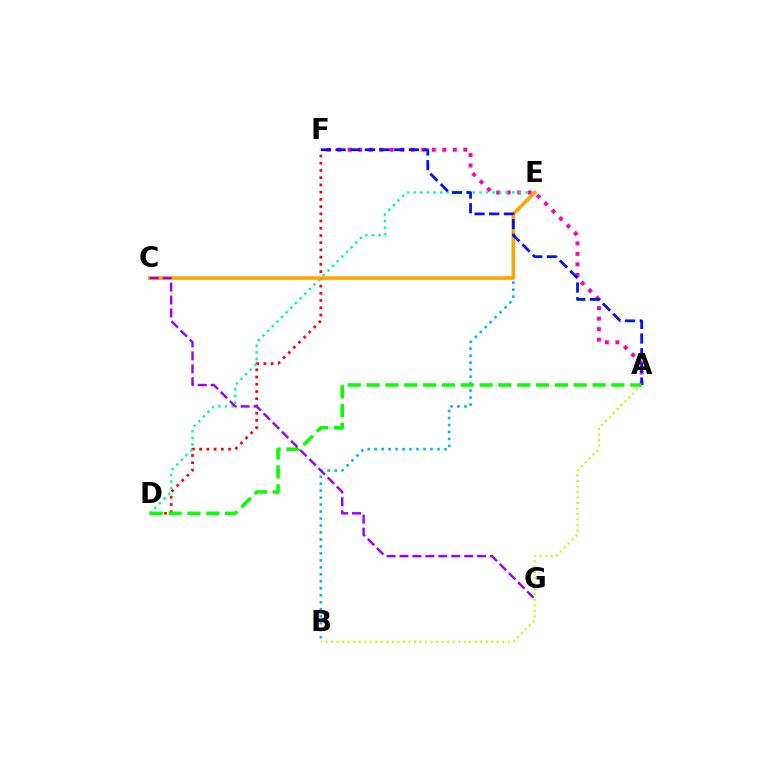{('B', 'E'): [{'color': '#00b5ff', 'line_style': 'dotted', 'thickness': 1.9}], ('A', 'F'): [{'color': '#ff00bd', 'line_style': 'dotted', 'thickness': 2.86}, {'color': '#0010ff', 'line_style': 'dashed', 'thickness': 1.99}], ('D', 'F'): [{'color': '#ff0000', 'line_style': 'dotted', 'thickness': 1.96}], ('D', 'E'): [{'color': '#00ff9d', 'line_style': 'dotted', 'thickness': 1.78}], ('C', 'E'): [{'color': '#ffa500', 'line_style': 'solid', 'thickness': 2.59}], ('A', 'B'): [{'color': '#b3ff00', 'line_style': 'dotted', 'thickness': 1.5}], ('A', 'D'): [{'color': '#08ff00', 'line_style': 'dashed', 'thickness': 2.56}], ('C', 'G'): [{'color': '#9b00ff', 'line_style': 'dashed', 'thickness': 1.76}]}